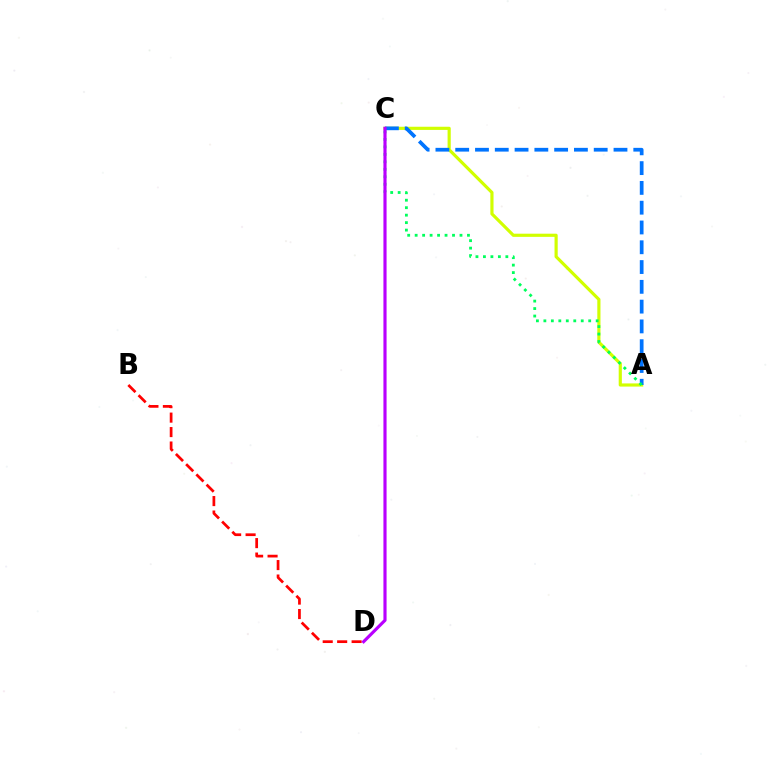{('A', 'C'): [{'color': '#d1ff00', 'line_style': 'solid', 'thickness': 2.28}, {'color': '#0074ff', 'line_style': 'dashed', 'thickness': 2.69}, {'color': '#00ff5c', 'line_style': 'dotted', 'thickness': 2.03}], ('B', 'D'): [{'color': '#ff0000', 'line_style': 'dashed', 'thickness': 1.96}], ('C', 'D'): [{'color': '#b900ff', 'line_style': 'solid', 'thickness': 2.27}]}